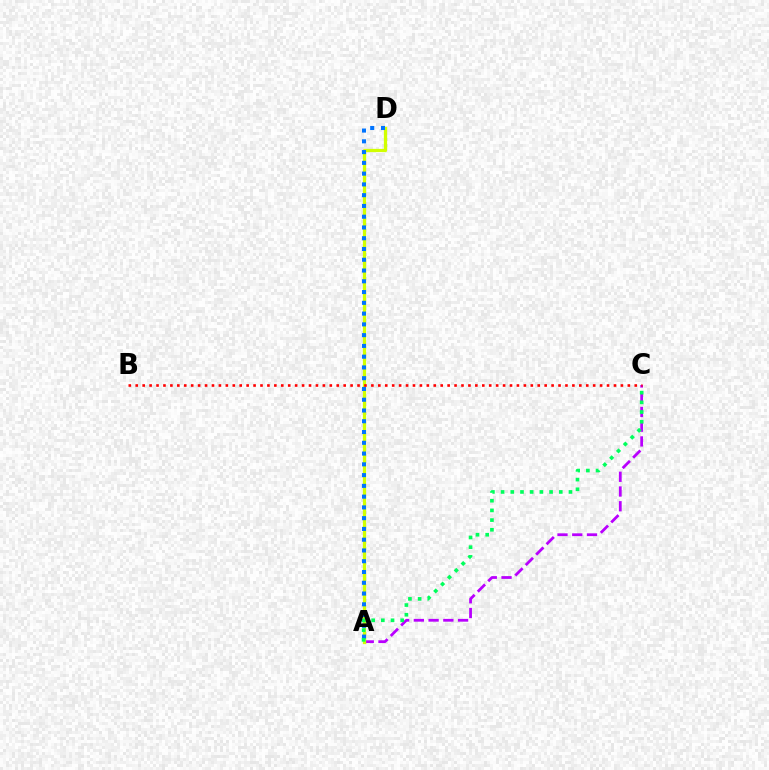{('A', 'C'): [{'color': '#b900ff', 'line_style': 'dashed', 'thickness': 2.0}, {'color': '#00ff5c', 'line_style': 'dotted', 'thickness': 2.63}], ('A', 'D'): [{'color': '#d1ff00', 'line_style': 'solid', 'thickness': 2.34}, {'color': '#0074ff', 'line_style': 'dotted', 'thickness': 2.93}], ('B', 'C'): [{'color': '#ff0000', 'line_style': 'dotted', 'thickness': 1.88}]}